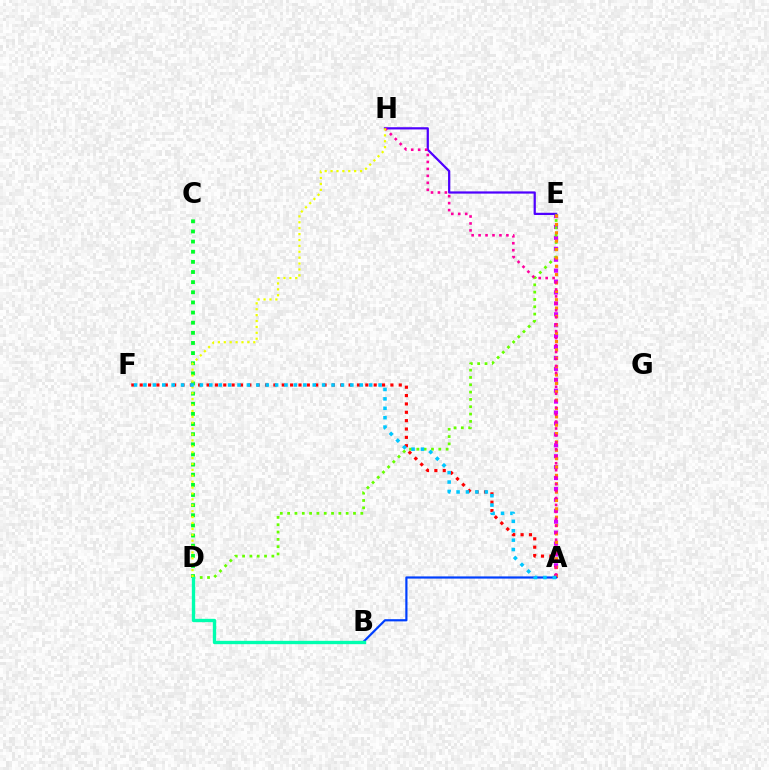{('C', 'D'): [{'color': '#00ff27', 'line_style': 'dotted', 'thickness': 2.75}], ('A', 'E'): [{'color': '#d600ff', 'line_style': 'dotted', 'thickness': 2.97}, {'color': '#ff8800', 'line_style': 'dotted', 'thickness': 2.27}], ('E', 'H'): [{'color': '#4f00ff', 'line_style': 'solid', 'thickness': 1.61}], ('A', 'F'): [{'color': '#ff0000', 'line_style': 'dotted', 'thickness': 2.27}, {'color': '#00c7ff', 'line_style': 'dotted', 'thickness': 2.56}], ('D', 'E'): [{'color': '#66ff00', 'line_style': 'dotted', 'thickness': 1.99}], ('A', 'B'): [{'color': '#003fff', 'line_style': 'solid', 'thickness': 1.58}], ('A', 'H'): [{'color': '#ff00a0', 'line_style': 'dotted', 'thickness': 1.89}], ('B', 'D'): [{'color': '#00ffaf', 'line_style': 'solid', 'thickness': 2.41}], ('D', 'H'): [{'color': '#eeff00', 'line_style': 'dotted', 'thickness': 1.6}]}